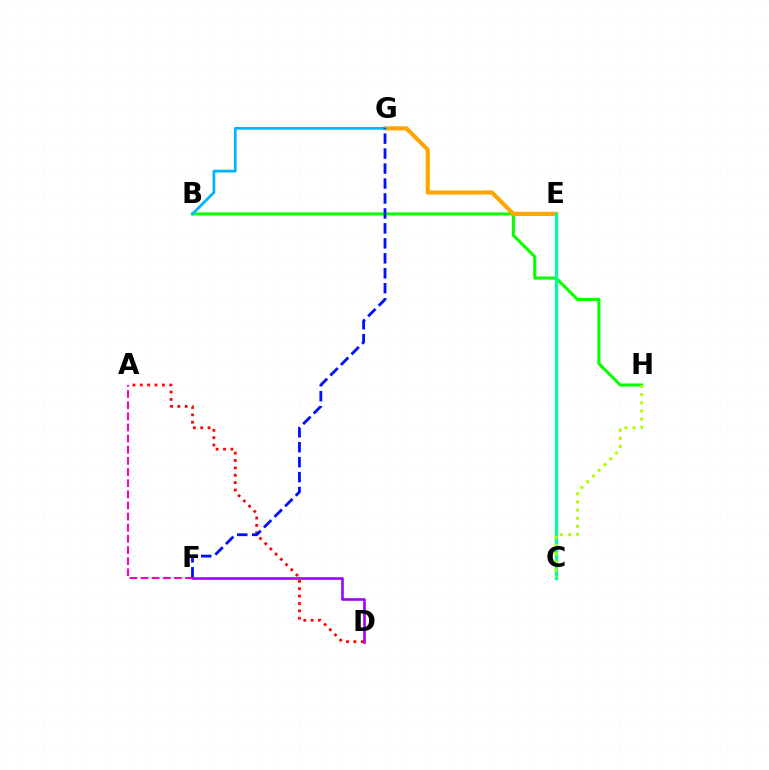{('B', 'H'): [{'color': '#08ff00', 'line_style': 'solid', 'thickness': 2.2}], ('A', 'F'): [{'color': '#ff00bd', 'line_style': 'dashed', 'thickness': 1.51}], ('E', 'G'): [{'color': '#ffa500', 'line_style': 'solid', 'thickness': 2.98}], ('A', 'D'): [{'color': '#ff0000', 'line_style': 'dotted', 'thickness': 2.0}], ('B', 'G'): [{'color': '#00b5ff', 'line_style': 'solid', 'thickness': 1.96}], ('C', 'E'): [{'color': '#00ff9d', 'line_style': 'solid', 'thickness': 2.39}], ('F', 'G'): [{'color': '#0010ff', 'line_style': 'dashed', 'thickness': 2.03}], ('C', 'H'): [{'color': '#b3ff00', 'line_style': 'dotted', 'thickness': 2.21}], ('D', 'F'): [{'color': '#9b00ff', 'line_style': 'solid', 'thickness': 1.87}]}